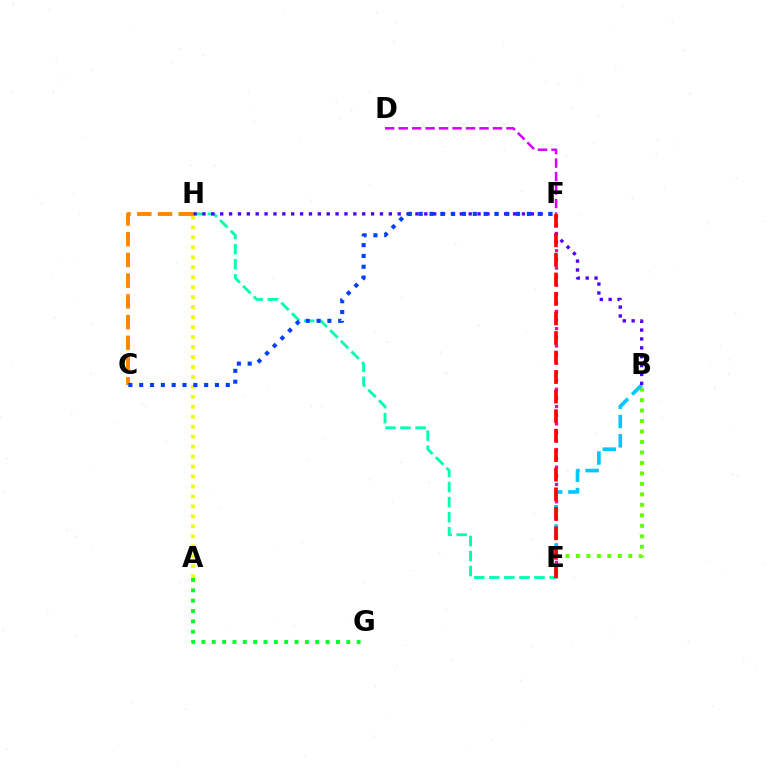{('E', 'F'): [{'color': '#ff00a0', 'line_style': 'dotted', 'thickness': 2.35}, {'color': '#ff0000', 'line_style': 'dashed', 'thickness': 2.65}], ('E', 'H'): [{'color': '#00ffaf', 'line_style': 'dashed', 'thickness': 2.05}], ('A', 'G'): [{'color': '#00ff27', 'line_style': 'dotted', 'thickness': 2.81}], ('B', 'E'): [{'color': '#66ff00', 'line_style': 'dotted', 'thickness': 2.85}, {'color': '#00c7ff', 'line_style': 'dashed', 'thickness': 2.62}], ('A', 'H'): [{'color': '#eeff00', 'line_style': 'dotted', 'thickness': 2.71}], ('C', 'H'): [{'color': '#ff8800', 'line_style': 'dashed', 'thickness': 2.82}], ('B', 'H'): [{'color': '#4f00ff', 'line_style': 'dotted', 'thickness': 2.41}], ('C', 'F'): [{'color': '#003fff', 'line_style': 'dotted', 'thickness': 2.94}], ('D', 'F'): [{'color': '#d600ff', 'line_style': 'dashed', 'thickness': 1.83}]}